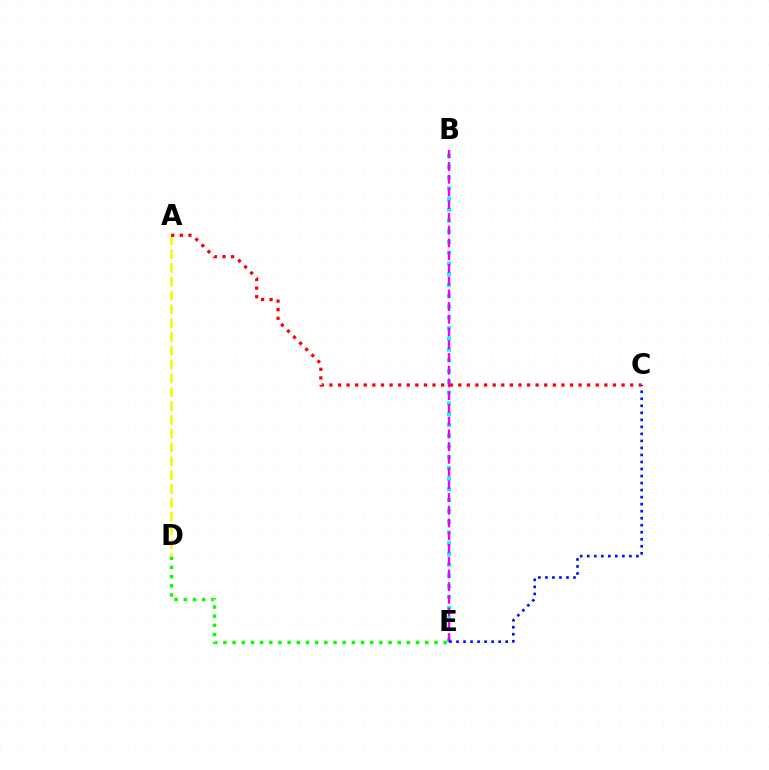{('D', 'E'): [{'color': '#08ff00', 'line_style': 'dotted', 'thickness': 2.49}], ('B', 'E'): [{'color': '#00fff6', 'line_style': 'dotted', 'thickness': 2.92}, {'color': '#ee00ff', 'line_style': 'dashed', 'thickness': 1.73}], ('A', 'D'): [{'color': '#fcf500', 'line_style': 'dashed', 'thickness': 1.88}], ('C', 'E'): [{'color': '#0010ff', 'line_style': 'dotted', 'thickness': 1.91}], ('A', 'C'): [{'color': '#ff0000', 'line_style': 'dotted', 'thickness': 2.33}]}